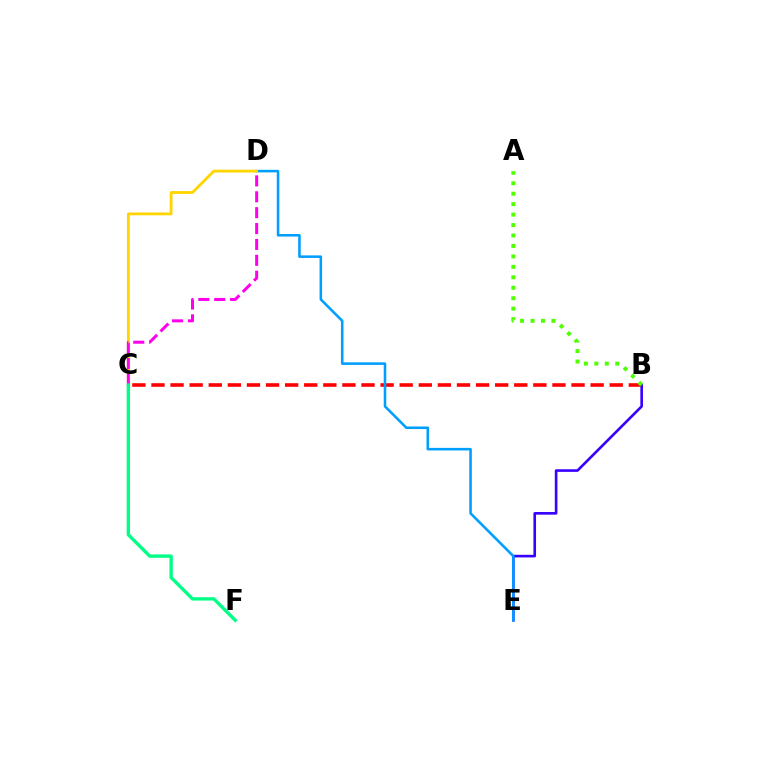{('B', 'C'): [{'color': '#ff0000', 'line_style': 'dashed', 'thickness': 2.59}], ('B', 'E'): [{'color': '#3700ff', 'line_style': 'solid', 'thickness': 1.89}], ('A', 'B'): [{'color': '#4fff00', 'line_style': 'dotted', 'thickness': 2.84}], ('D', 'E'): [{'color': '#009eff', 'line_style': 'solid', 'thickness': 1.84}], ('C', 'D'): [{'color': '#ffd500', 'line_style': 'solid', 'thickness': 2.02}, {'color': '#ff00ed', 'line_style': 'dashed', 'thickness': 2.16}], ('C', 'F'): [{'color': '#00ff86', 'line_style': 'solid', 'thickness': 2.41}]}